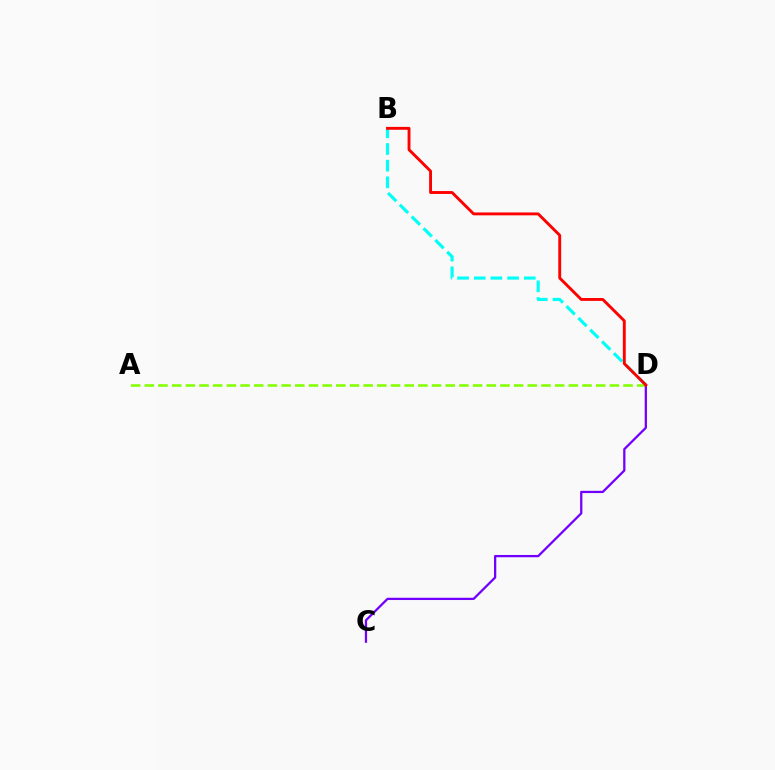{('B', 'D'): [{'color': '#00fff6', 'line_style': 'dashed', 'thickness': 2.27}, {'color': '#ff0000', 'line_style': 'solid', 'thickness': 2.08}], ('A', 'D'): [{'color': '#84ff00', 'line_style': 'dashed', 'thickness': 1.86}], ('C', 'D'): [{'color': '#7200ff', 'line_style': 'solid', 'thickness': 1.63}]}